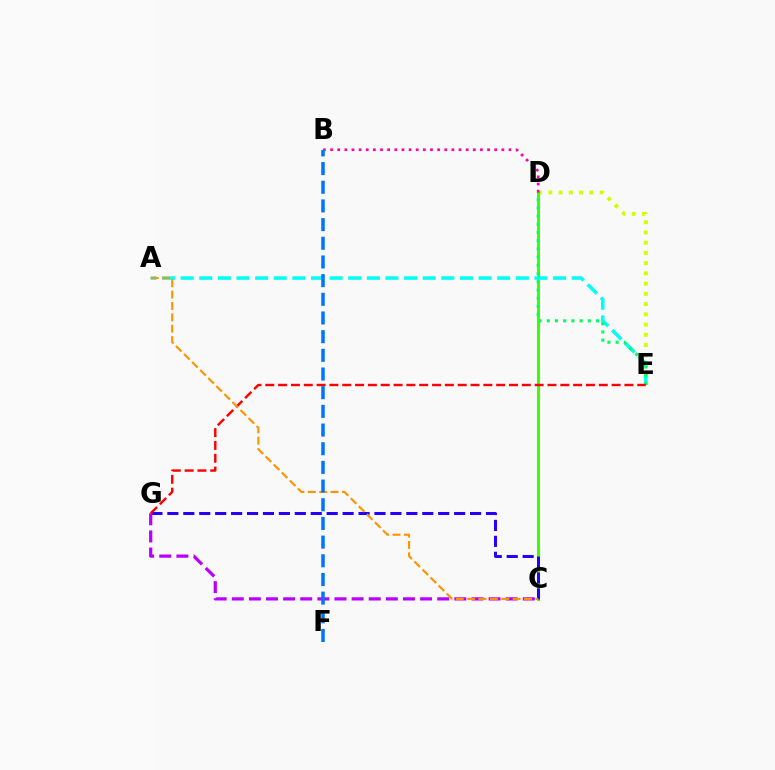{('D', 'E'): [{'color': '#d1ff00', 'line_style': 'dotted', 'thickness': 2.78}, {'color': '#00ff5c', 'line_style': 'dotted', 'thickness': 2.23}], ('C', 'D'): [{'color': '#3dff00', 'line_style': 'solid', 'thickness': 2.19}], ('A', 'E'): [{'color': '#00fff6', 'line_style': 'dashed', 'thickness': 2.53}], ('C', 'G'): [{'color': '#2500ff', 'line_style': 'dashed', 'thickness': 2.16}, {'color': '#b900ff', 'line_style': 'dashed', 'thickness': 2.33}], ('B', 'D'): [{'color': '#ff00ac', 'line_style': 'dotted', 'thickness': 1.94}], ('E', 'G'): [{'color': '#ff0000', 'line_style': 'dashed', 'thickness': 1.74}], ('A', 'C'): [{'color': '#ff9400', 'line_style': 'dashed', 'thickness': 1.54}], ('B', 'F'): [{'color': '#0074ff', 'line_style': 'dashed', 'thickness': 2.54}]}